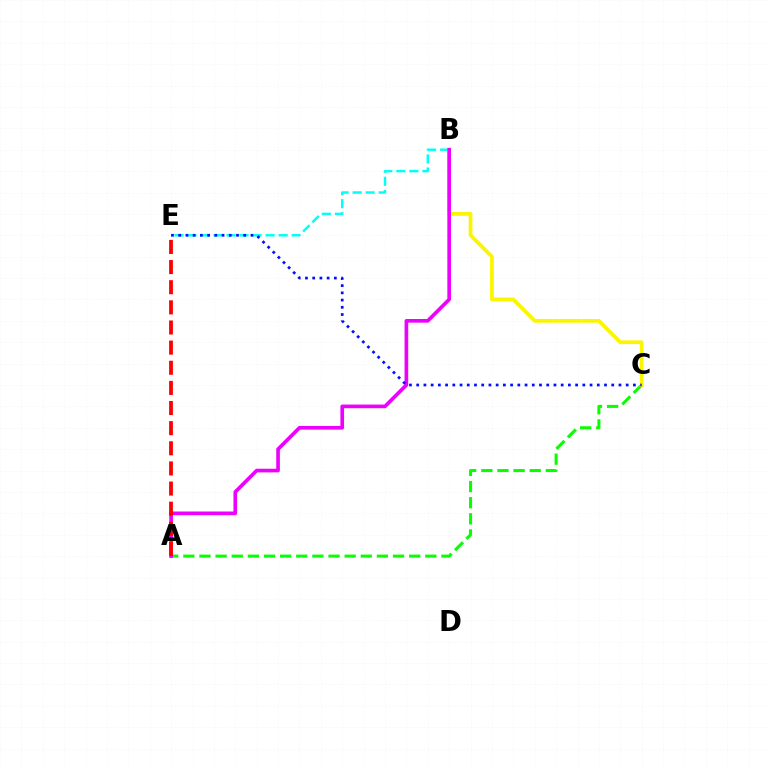{('A', 'C'): [{'color': '#08ff00', 'line_style': 'dashed', 'thickness': 2.19}], ('B', 'E'): [{'color': '#00fff6', 'line_style': 'dashed', 'thickness': 1.77}], ('B', 'C'): [{'color': '#fcf500', 'line_style': 'solid', 'thickness': 2.69}], ('A', 'B'): [{'color': '#ee00ff', 'line_style': 'solid', 'thickness': 2.63}], ('A', 'E'): [{'color': '#ff0000', 'line_style': 'dashed', 'thickness': 2.74}], ('C', 'E'): [{'color': '#0010ff', 'line_style': 'dotted', 'thickness': 1.96}]}